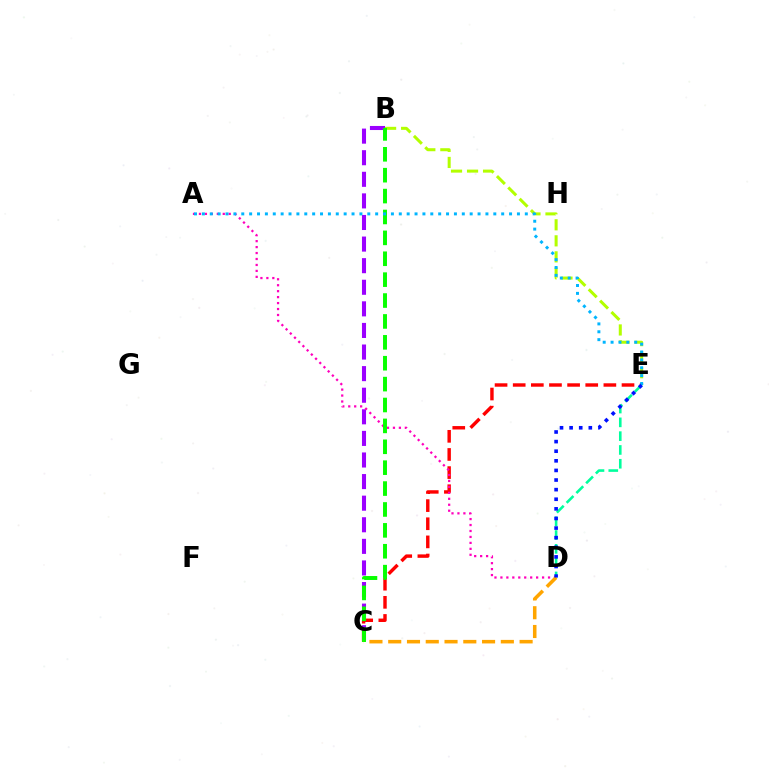{('B', 'C'): [{'color': '#9b00ff', 'line_style': 'dashed', 'thickness': 2.93}, {'color': '#08ff00', 'line_style': 'dashed', 'thickness': 2.84}], ('B', 'E'): [{'color': '#b3ff00', 'line_style': 'dashed', 'thickness': 2.18}], ('C', 'E'): [{'color': '#ff0000', 'line_style': 'dashed', 'thickness': 2.46}], ('A', 'D'): [{'color': '#ff00bd', 'line_style': 'dotted', 'thickness': 1.62}], ('A', 'E'): [{'color': '#00b5ff', 'line_style': 'dotted', 'thickness': 2.14}], ('D', 'E'): [{'color': '#00ff9d', 'line_style': 'dashed', 'thickness': 1.87}, {'color': '#0010ff', 'line_style': 'dotted', 'thickness': 2.61}], ('C', 'D'): [{'color': '#ffa500', 'line_style': 'dashed', 'thickness': 2.55}]}